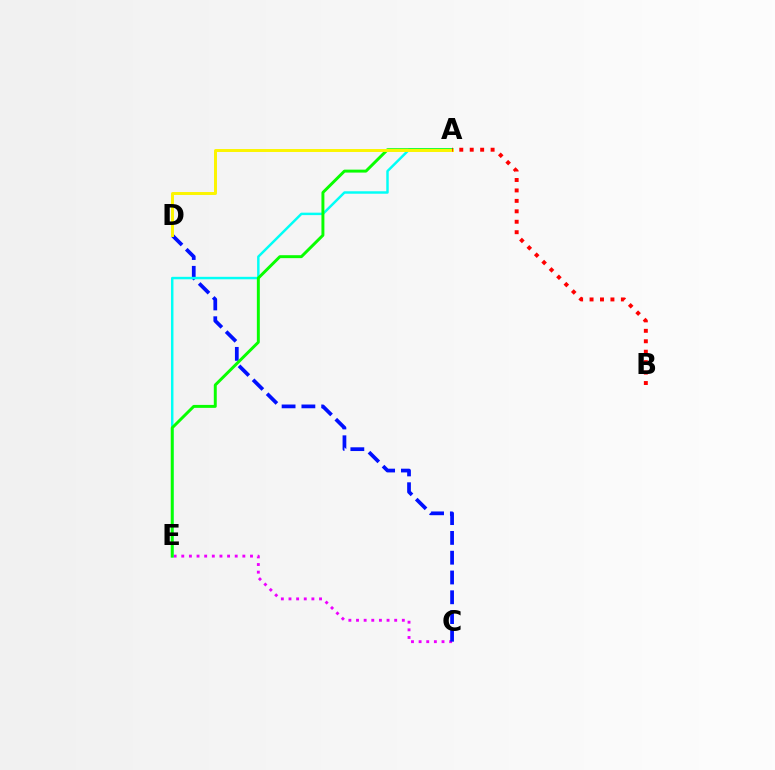{('C', 'E'): [{'color': '#ee00ff', 'line_style': 'dotted', 'thickness': 2.07}], ('C', 'D'): [{'color': '#0010ff', 'line_style': 'dashed', 'thickness': 2.69}], ('A', 'E'): [{'color': '#00fff6', 'line_style': 'solid', 'thickness': 1.77}, {'color': '#08ff00', 'line_style': 'solid', 'thickness': 2.12}], ('A', 'D'): [{'color': '#fcf500', 'line_style': 'solid', 'thickness': 2.13}], ('A', 'B'): [{'color': '#ff0000', 'line_style': 'dotted', 'thickness': 2.84}]}